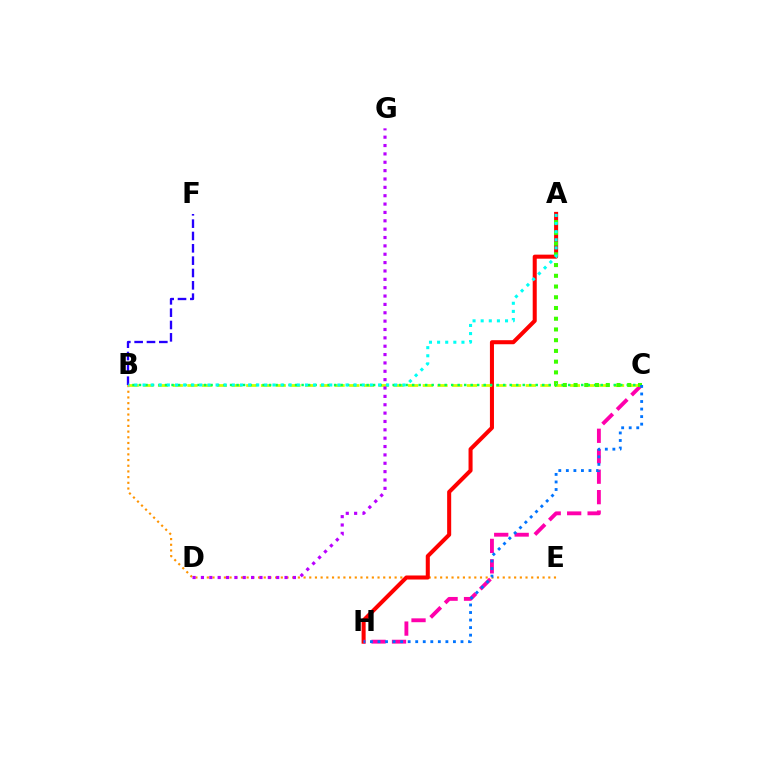{('B', 'E'): [{'color': '#ff9400', 'line_style': 'dotted', 'thickness': 1.55}], ('A', 'H'): [{'color': '#ff0000', 'line_style': 'solid', 'thickness': 2.91}], ('C', 'H'): [{'color': '#ff00ac', 'line_style': 'dashed', 'thickness': 2.78}, {'color': '#0074ff', 'line_style': 'dotted', 'thickness': 2.05}], ('B', 'C'): [{'color': '#d1ff00', 'line_style': 'dashed', 'thickness': 2.0}, {'color': '#00ff5c', 'line_style': 'dotted', 'thickness': 1.77}], ('B', 'F'): [{'color': '#2500ff', 'line_style': 'dashed', 'thickness': 1.68}], ('D', 'G'): [{'color': '#b900ff', 'line_style': 'dotted', 'thickness': 2.27}], ('A', 'C'): [{'color': '#3dff00', 'line_style': 'dotted', 'thickness': 2.92}], ('A', 'B'): [{'color': '#00fff6', 'line_style': 'dotted', 'thickness': 2.21}]}